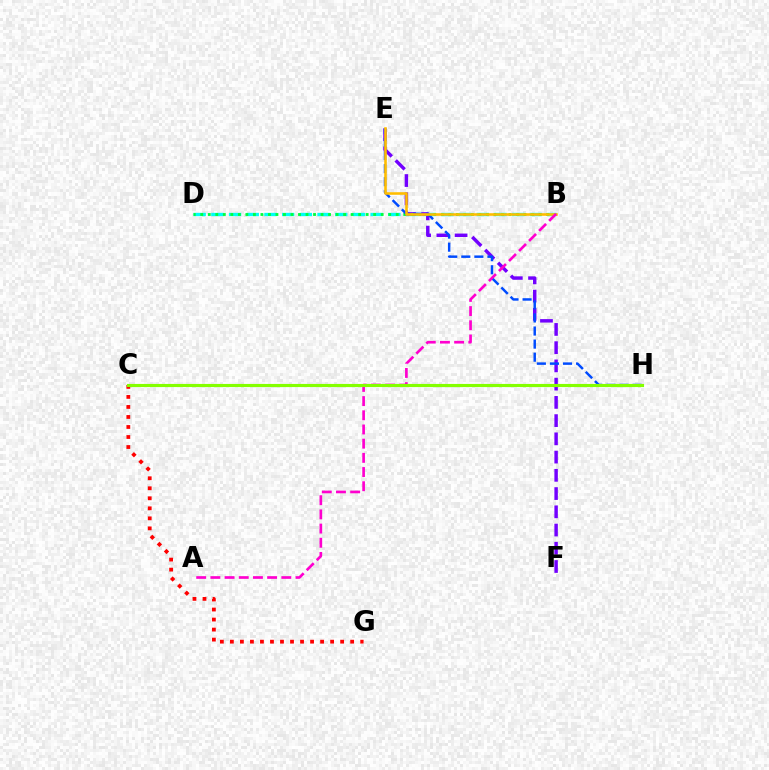{('B', 'D'): [{'color': '#00fff6', 'line_style': 'dashed', 'thickness': 2.4}, {'color': '#00ff39', 'line_style': 'dotted', 'thickness': 2.04}], ('E', 'F'): [{'color': '#7200ff', 'line_style': 'dashed', 'thickness': 2.48}], ('E', 'H'): [{'color': '#004bff', 'line_style': 'dashed', 'thickness': 1.78}], ('C', 'G'): [{'color': '#ff0000', 'line_style': 'dotted', 'thickness': 2.72}], ('B', 'E'): [{'color': '#ffbd00', 'line_style': 'solid', 'thickness': 1.86}], ('A', 'B'): [{'color': '#ff00cf', 'line_style': 'dashed', 'thickness': 1.93}], ('C', 'H'): [{'color': '#84ff00', 'line_style': 'solid', 'thickness': 2.26}]}